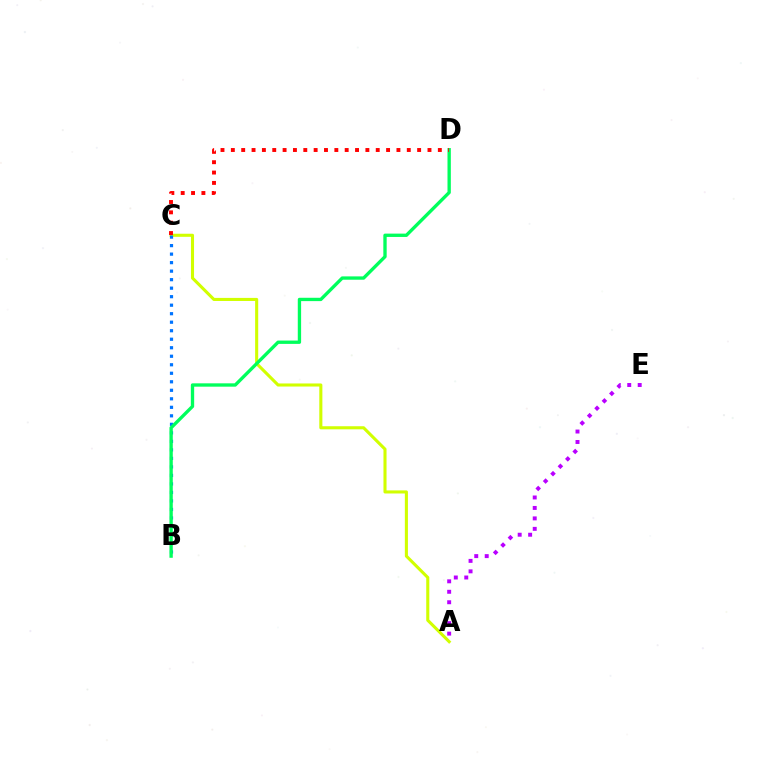{('A', 'C'): [{'color': '#d1ff00', 'line_style': 'solid', 'thickness': 2.22}], ('B', 'C'): [{'color': '#0074ff', 'line_style': 'dotted', 'thickness': 2.31}], ('A', 'E'): [{'color': '#b900ff', 'line_style': 'dotted', 'thickness': 2.84}], ('B', 'D'): [{'color': '#00ff5c', 'line_style': 'solid', 'thickness': 2.4}], ('C', 'D'): [{'color': '#ff0000', 'line_style': 'dotted', 'thickness': 2.81}]}